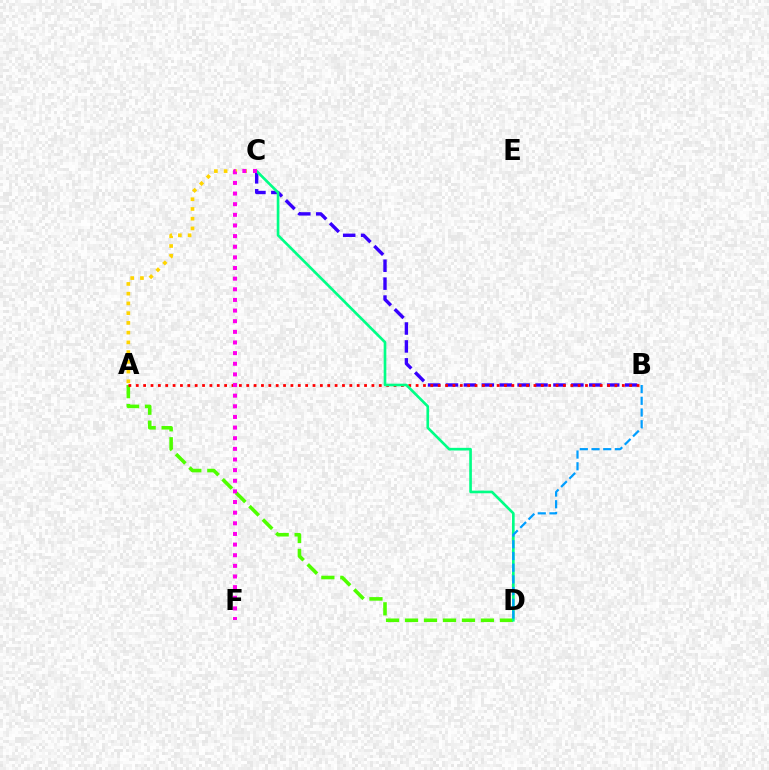{('A', 'C'): [{'color': '#ffd500', 'line_style': 'dotted', 'thickness': 2.65}], ('A', 'D'): [{'color': '#4fff00', 'line_style': 'dashed', 'thickness': 2.58}], ('B', 'C'): [{'color': '#3700ff', 'line_style': 'dashed', 'thickness': 2.43}], ('A', 'B'): [{'color': '#ff0000', 'line_style': 'dotted', 'thickness': 2.0}], ('C', 'D'): [{'color': '#00ff86', 'line_style': 'solid', 'thickness': 1.91}], ('B', 'D'): [{'color': '#009eff', 'line_style': 'dashed', 'thickness': 1.59}], ('C', 'F'): [{'color': '#ff00ed', 'line_style': 'dotted', 'thickness': 2.89}]}